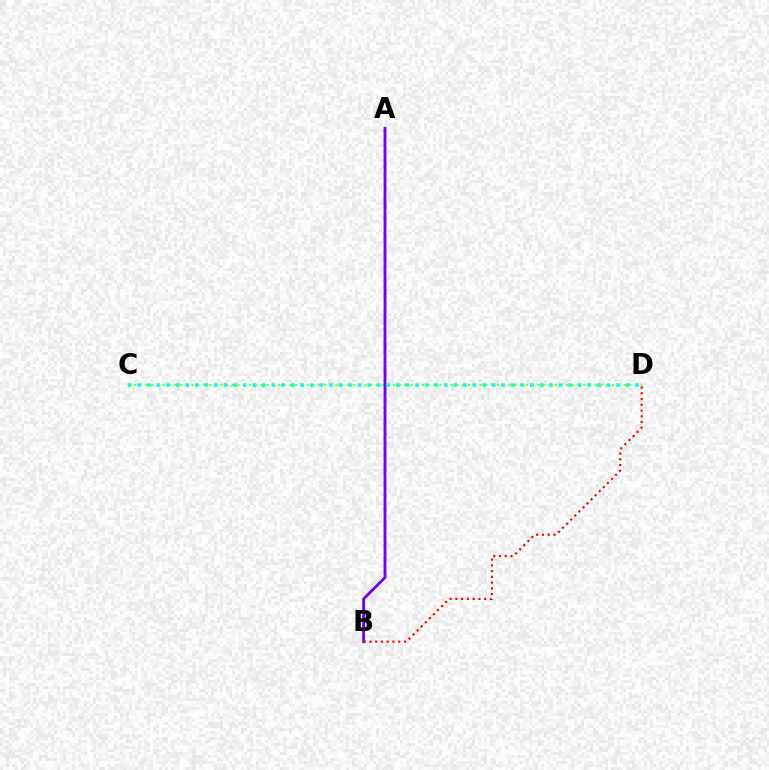{('C', 'D'): [{'color': '#84ff00', 'line_style': 'dotted', 'thickness': 1.57}, {'color': '#00fff6', 'line_style': 'dotted', 'thickness': 2.6}], ('A', 'B'): [{'color': '#7200ff', 'line_style': 'solid', 'thickness': 2.08}], ('B', 'D'): [{'color': '#ff0000', 'line_style': 'dotted', 'thickness': 1.56}]}